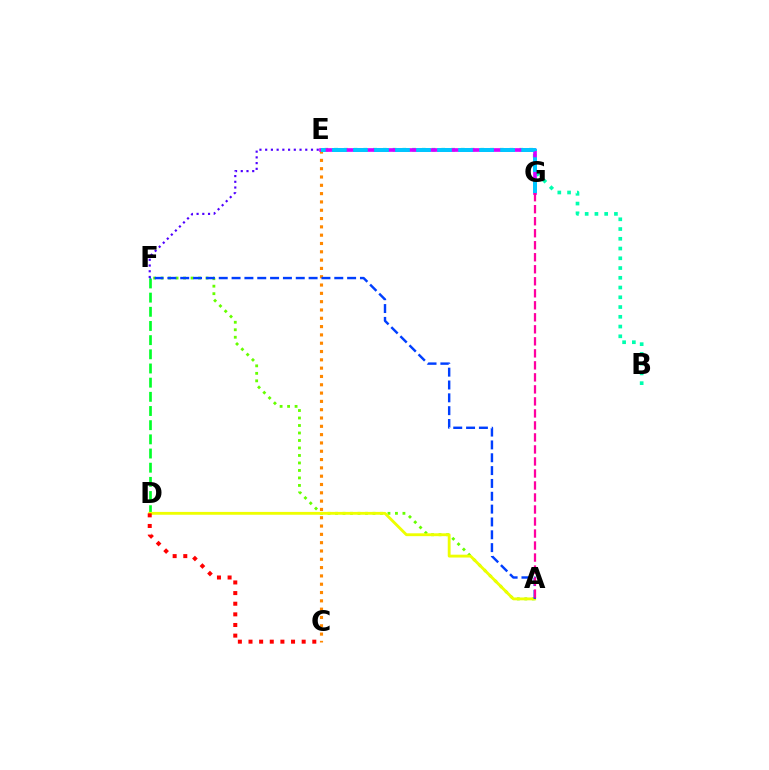{('C', 'E'): [{'color': '#ff8800', 'line_style': 'dotted', 'thickness': 2.26}], ('D', 'F'): [{'color': '#00ff27', 'line_style': 'dashed', 'thickness': 1.93}], ('A', 'F'): [{'color': '#66ff00', 'line_style': 'dotted', 'thickness': 2.04}, {'color': '#003fff', 'line_style': 'dashed', 'thickness': 1.74}], ('E', 'F'): [{'color': '#4f00ff', 'line_style': 'dotted', 'thickness': 1.56}], ('B', 'E'): [{'color': '#00ffaf', 'line_style': 'dotted', 'thickness': 2.65}], ('A', 'D'): [{'color': '#eeff00', 'line_style': 'solid', 'thickness': 2.05}], ('E', 'G'): [{'color': '#d600ff', 'line_style': 'solid', 'thickness': 2.64}, {'color': '#00c7ff', 'line_style': 'dashed', 'thickness': 2.86}], ('C', 'D'): [{'color': '#ff0000', 'line_style': 'dotted', 'thickness': 2.89}], ('A', 'G'): [{'color': '#ff00a0', 'line_style': 'dashed', 'thickness': 1.63}]}